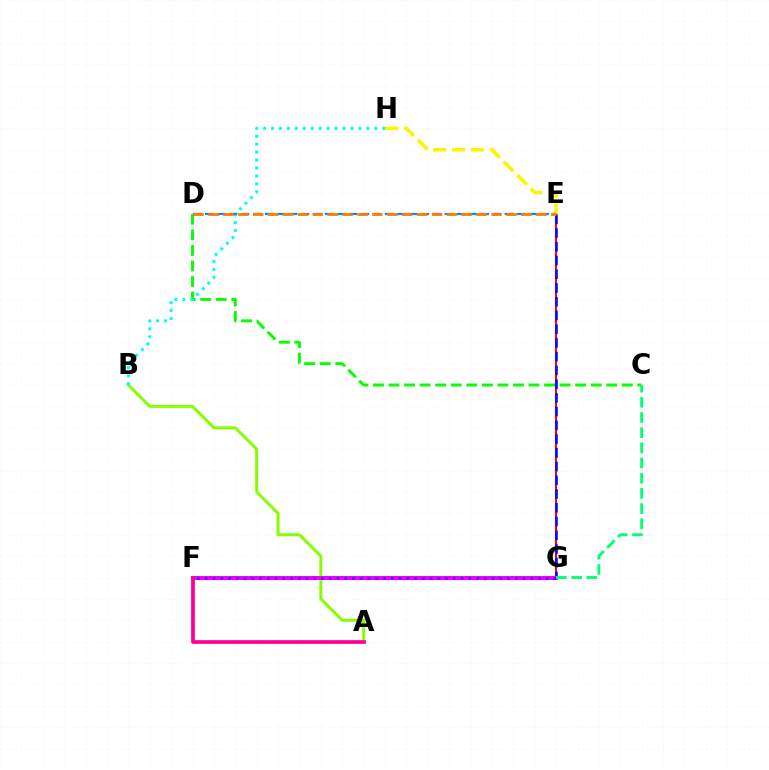{('C', 'D'): [{'color': '#08ff00', 'line_style': 'dashed', 'thickness': 2.11}], ('E', 'G'): [{'color': '#ff0000', 'line_style': 'solid', 'thickness': 1.53}, {'color': '#0010ff', 'line_style': 'dashed', 'thickness': 1.87}], ('E', 'H'): [{'color': '#fcf500', 'line_style': 'dashed', 'thickness': 2.58}], ('A', 'B'): [{'color': '#84ff00', 'line_style': 'solid', 'thickness': 2.13}], ('F', 'G'): [{'color': '#ee00ff', 'line_style': 'solid', 'thickness': 2.93}, {'color': '#7200ff', 'line_style': 'dotted', 'thickness': 2.11}], ('B', 'H'): [{'color': '#00fff6', 'line_style': 'dotted', 'thickness': 2.16}], ('A', 'F'): [{'color': '#ff0094', 'line_style': 'solid', 'thickness': 2.67}], ('C', 'G'): [{'color': '#00ff74', 'line_style': 'dashed', 'thickness': 2.06}], ('D', 'E'): [{'color': '#008cff', 'line_style': 'dashed', 'thickness': 1.63}, {'color': '#ff7c00', 'line_style': 'dashed', 'thickness': 2.02}]}